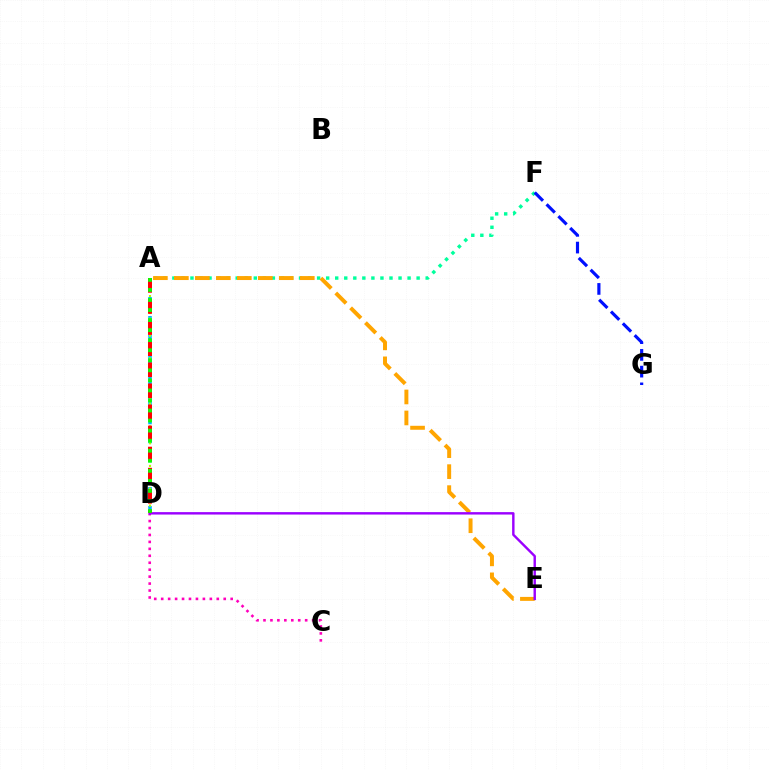{('A', 'F'): [{'color': '#00ff9d', 'line_style': 'dotted', 'thickness': 2.46}], ('A', 'E'): [{'color': '#ffa500', 'line_style': 'dashed', 'thickness': 2.85}], ('C', 'D'): [{'color': '#ff00bd', 'line_style': 'dotted', 'thickness': 1.89}], ('D', 'E'): [{'color': '#9b00ff', 'line_style': 'solid', 'thickness': 1.74}], ('A', 'D'): [{'color': '#00b5ff', 'line_style': 'dashed', 'thickness': 2.58}, {'color': '#b3ff00', 'line_style': 'dotted', 'thickness': 1.54}, {'color': '#ff0000', 'line_style': 'dashed', 'thickness': 2.87}, {'color': '#08ff00', 'line_style': 'dotted', 'thickness': 2.73}], ('F', 'G'): [{'color': '#0010ff', 'line_style': 'dashed', 'thickness': 2.27}]}